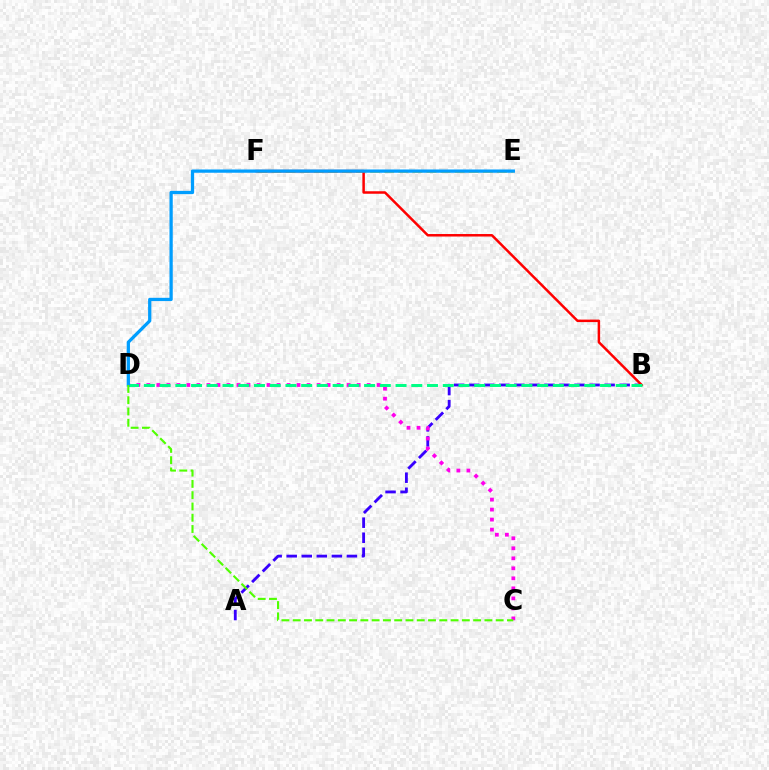{('A', 'B'): [{'color': '#3700ff', 'line_style': 'dashed', 'thickness': 2.04}], ('C', 'D'): [{'color': '#ff00ed', 'line_style': 'dotted', 'thickness': 2.72}, {'color': '#4fff00', 'line_style': 'dashed', 'thickness': 1.53}], ('E', 'F'): [{'color': '#ffd500', 'line_style': 'dashed', 'thickness': 1.91}], ('B', 'F'): [{'color': '#ff0000', 'line_style': 'solid', 'thickness': 1.8}], ('B', 'D'): [{'color': '#00ff86', 'line_style': 'dashed', 'thickness': 2.14}], ('D', 'E'): [{'color': '#009eff', 'line_style': 'solid', 'thickness': 2.35}]}